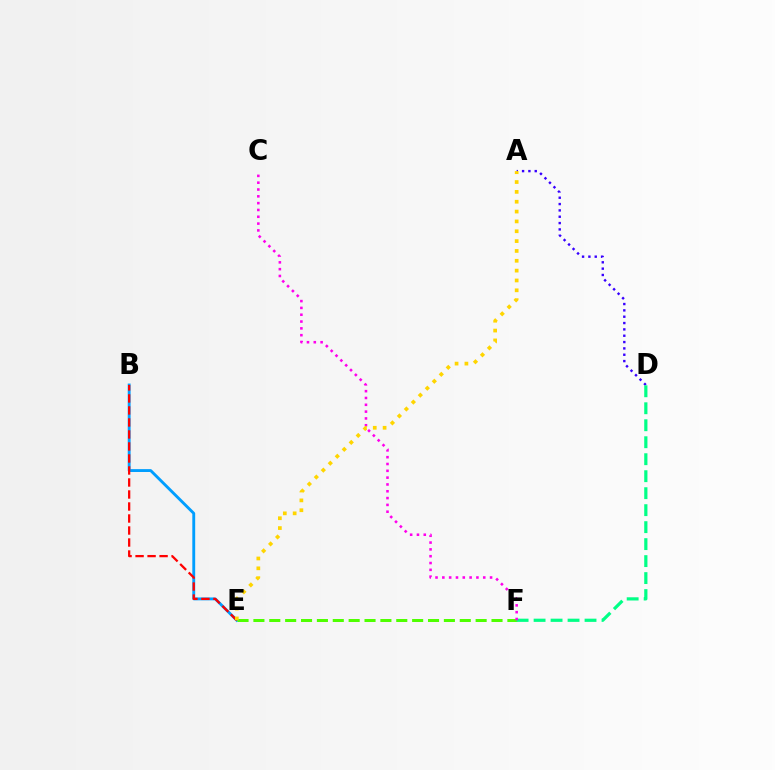{('B', 'E'): [{'color': '#009eff', 'line_style': 'solid', 'thickness': 2.07}, {'color': '#ff0000', 'line_style': 'dashed', 'thickness': 1.63}], ('E', 'F'): [{'color': '#4fff00', 'line_style': 'dashed', 'thickness': 2.16}], ('A', 'D'): [{'color': '#3700ff', 'line_style': 'dotted', 'thickness': 1.72}], ('D', 'F'): [{'color': '#00ff86', 'line_style': 'dashed', 'thickness': 2.31}], ('C', 'F'): [{'color': '#ff00ed', 'line_style': 'dotted', 'thickness': 1.85}], ('A', 'E'): [{'color': '#ffd500', 'line_style': 'dotted', 'thickness': 2.67}]}